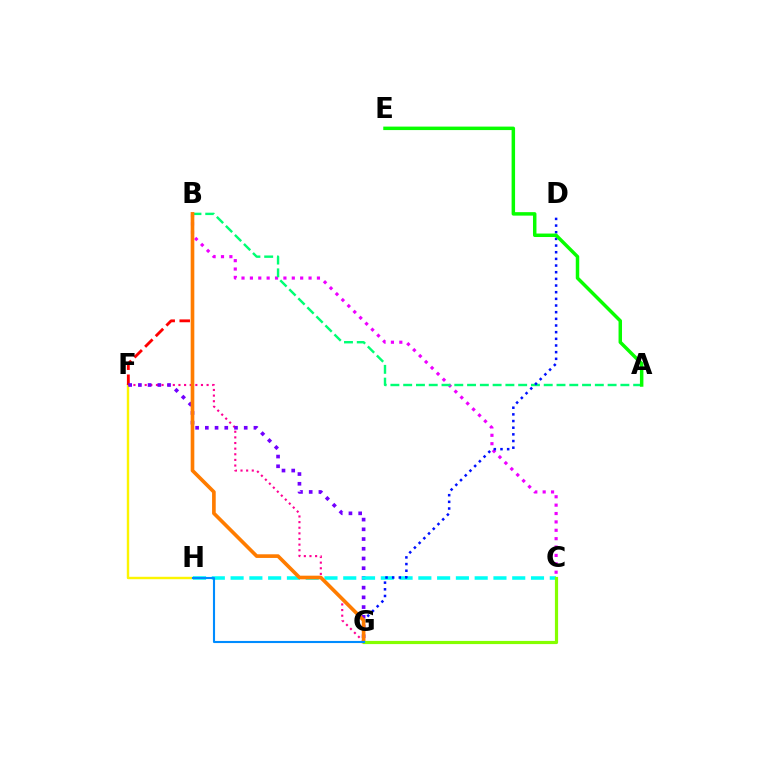{('F', 'H'): [{'color': '#fcf500', 'line_style': 'solid', 'thickness': 1.74}], ('B', 'C'): [{'color': '#ee00ff', 'line_style': 'dotted', 'thickness': 2.28}], ('F', 'G'): [{'color': '#ff0094', 'line_style': 'dotted', 'thickness': 1.53}, {'color': '#7200ff', 'line_style': 'dotted', 'thickness': 2.64}], ('B', 'F'): [{'color': '#ff0000', 'line_style': 'dashed', 'thickness': 2.04}], ('C', 'H'): [{'color': '#00fff6', 'line_style': 'dashed', 'thickness': 2.55}], ('A', 'B'): [{'color': '#00ff74', 'line_style': 'dashed', 'thickness': 1.74}], ('D', 'G'): [{'color': '#0010ff', 'line_style': 'dotted', 'thickness': 1.81}], ('A', 'E'): [{'color': '#08ff00', 'line_style': 'solid', 'thickness': 2.5}], ('B', 'G'): [{'color': '#ff7c00', 'line_style': 'solid', 'thickness': 2.63}], ('C', 'G'): [{'color': '#84ff00', 'line_style': 'solid', 'thickness': 2.29}], ('G', 'H'): [{'color': '#008cff', 'line_style': 'solid', 'thickness': 1.52}]}